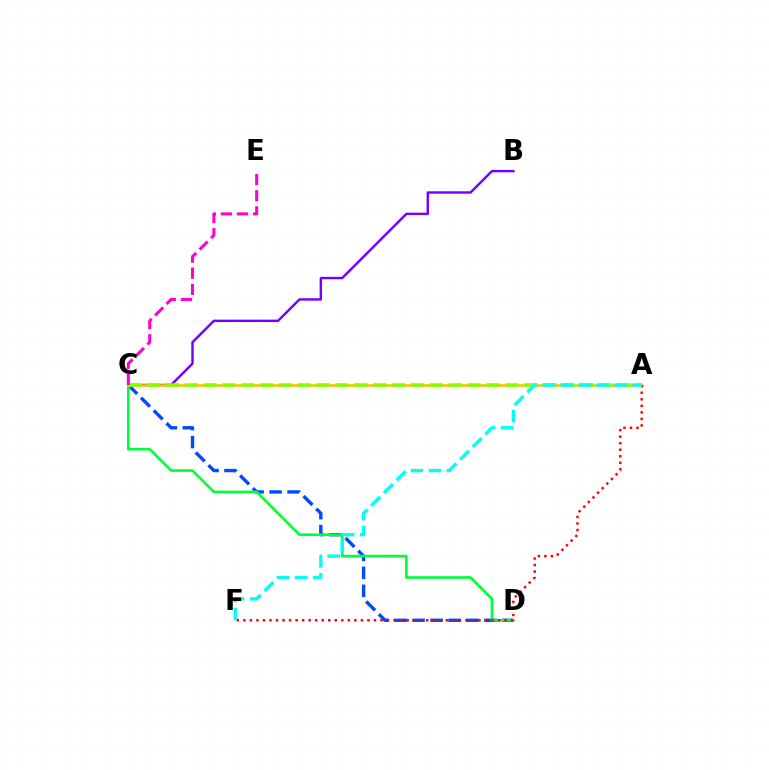{('B', 'C'): [{'color': '#7200ff', 'line_style': 'solid', 'thickness': 1.74}], ('C', 'D'): [{'color': '#004bff', 'line_style': 'dashed', 'thickness': 2.44}, {'color': '#00ff39', 'line_style': 'solid', 'thickness': 1.91}], ('A', 'C'): [{'color': '#ffbd00', 'line_style': 'solid', 'thickness': 1.87}, {'color': '#84ff00', 'line_style': 'dashed', 'thickness': 2.56}], ('A', 'F'): [{'color': '#ff0000', 'line_style': 'dotted', 'thickness': 1.77}, {'color': '#00fff6', 'line_style': 'dashed', 'thickness': 2.44}], ('C', 'E'): [{'color': '#ff00cf', 'line_style': 'dashed', 'thickness': 2.19}]}